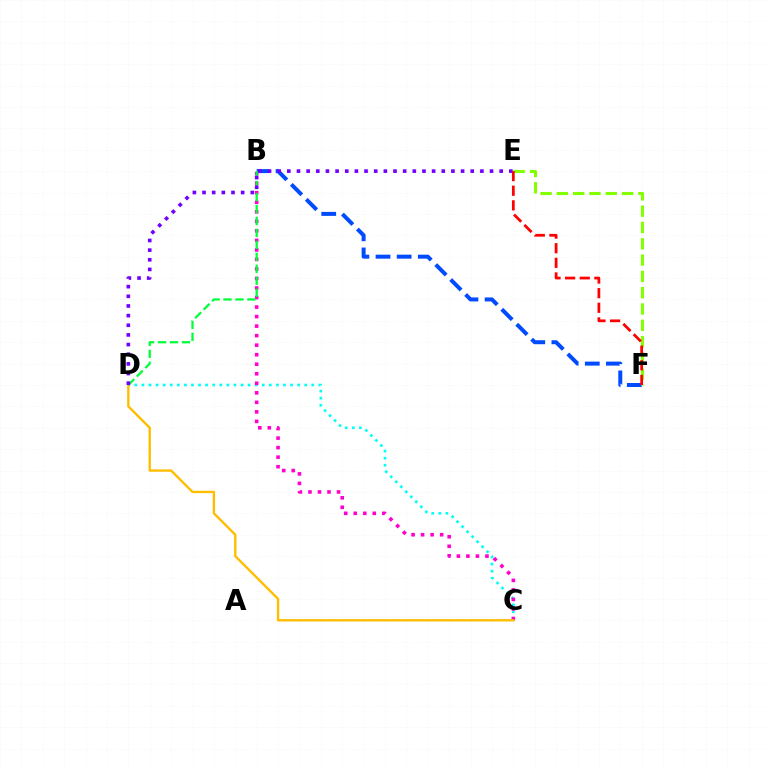{('C', 'D'): [{'color': '#00fff6', 'line_style': 'dotted', 'thickness': 1.92}, {'color': '#ffbd00', 'line_style': 'solid', 'thickness': 1.7}], ('B', 'C'): [{'color': '#ff00cf', 'line_style': 'dotted', 'thickness': 2.59}], ('B', 'F'): [{'color': '#004bff', 'line_style': 'dashed', 'thickness': 2.87}], ('B', 'D'): [{'color': '#00ff39', 'line_style': 'dashed', 'thickness': 1.62}], ('E', 'F'): [{'color': '#84ff00', 'line_style': 'dashed', 'thickness': 2.21}, {'color': '#ff0000', 'line_style': 'dashed', 'thickness': 1.99}], ('D', 'E'): [{'color': '#7200ff', 'line_style': 'dotted', 'thickness': 2.62}]}